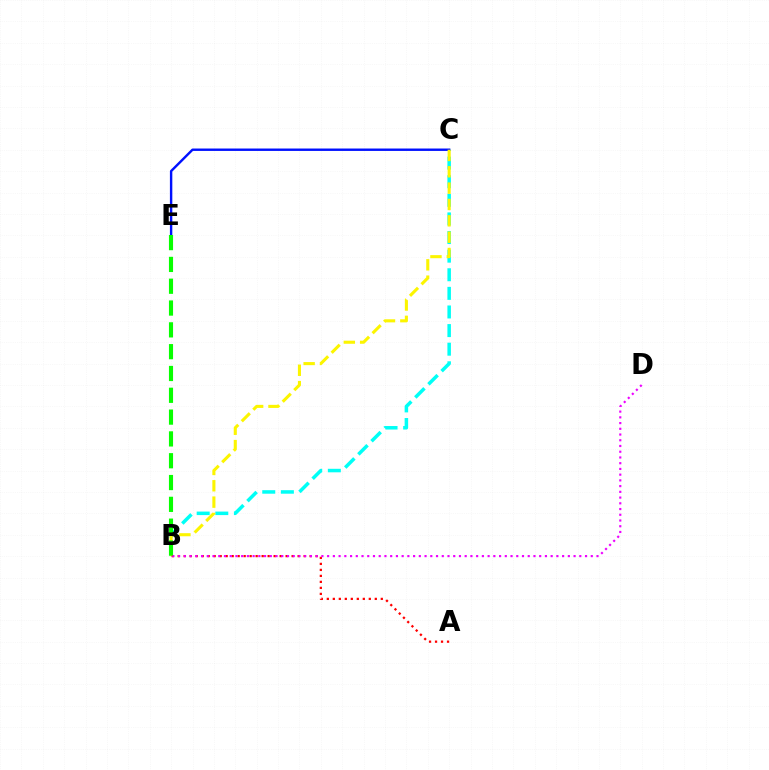{('B', 'C'): [{'color': '#00fff6', 'line_style': 'dashed', 'thickness': 2.53}, {'color': '#fcf500', 'line_style': 'dashed', 'thickness': 2.22}], ('C', 'E'): [{'color': '#0010ff', 'line_style': 'solid', 'thickness': 1.73}], ('A', 'B'): [{'color': '#ff0000', 'line_style': 'dotted', 'thickness': 1.63}], ('B', 'D'): [{'color': '#ee00ff', 'line_style': 'dotted', 'thickness': 1.56}], ('B', 'E'): [{'color': '#08ff00', 'line_style': 'dashed', 'thickness': 2.96}]}